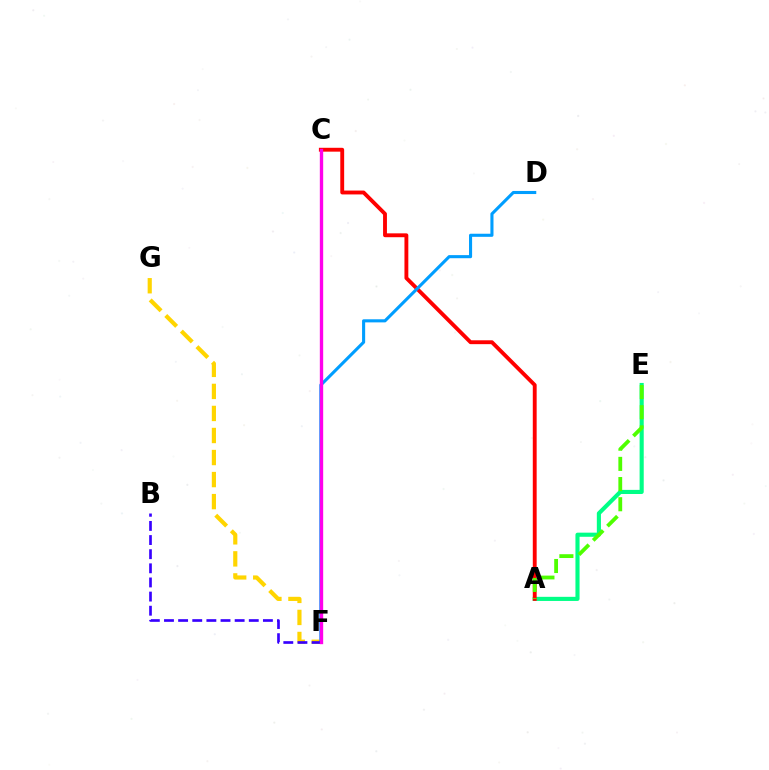{('A', 'E'): [{'color': '#00ff86', 'line_style': 'solid', 'thickness': 2.97}, {'color': '#4fff00', 'line_style': 'dashed', 'thickness': 2.74}], ('A', 'C'): [{'color': '#ff0000', 'line_style': 'solid', 'thickness': 2.79}], ('F', 'G'): [{'color': '#ffd500', 'line_style': 'dashed', 'thickness': 2.99}], ('D', 'F'): [{'color': '#009eff', 'line_style': 'solid', 'thickness': 2.22}], ('B', 'F'): [{'color': '#3700ff', 'line_style': 'dashed', 'thickness': 1.92}], ('C', 'F'): [{'color': '#ff00ed', 'line_style': 'solid', 'thickness': 2.41}]}